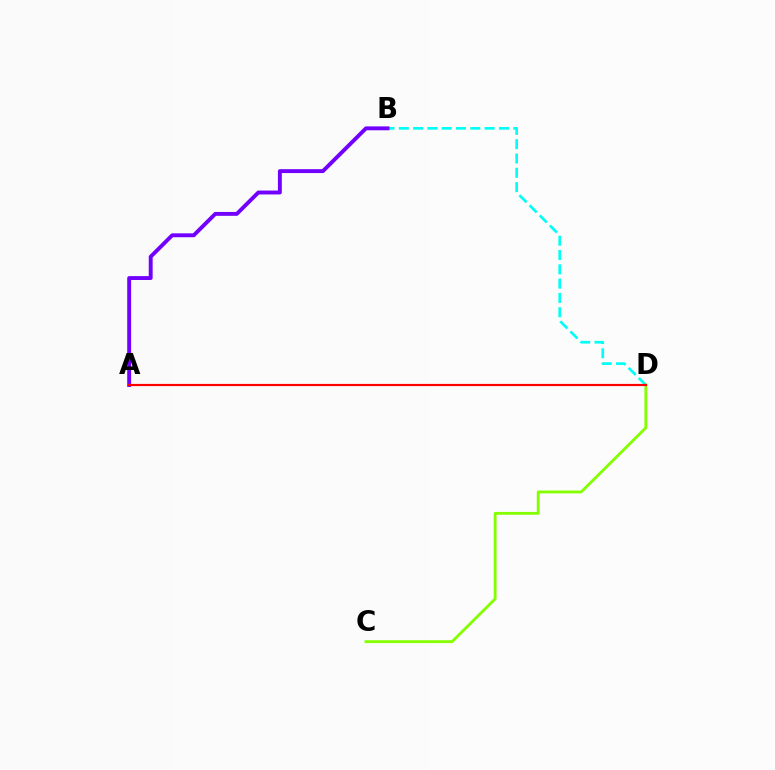{('B', 'D'): [{'color': '#00fff6', 'line_style': 'dashed', 'thickness': 1.94}], ('A', 'B'): [{'color': '#7200ff', 'line_style': 'solid', 'thickness': 2.8}], ('C', 'D'): [{'color': '#84ff00', 'line_style': 'solid', 'thickness': 2.04}], ('A', 'D'): [{'color': '#ff0000', 'line_style': 'solid', 'thickness': 1.57}]}